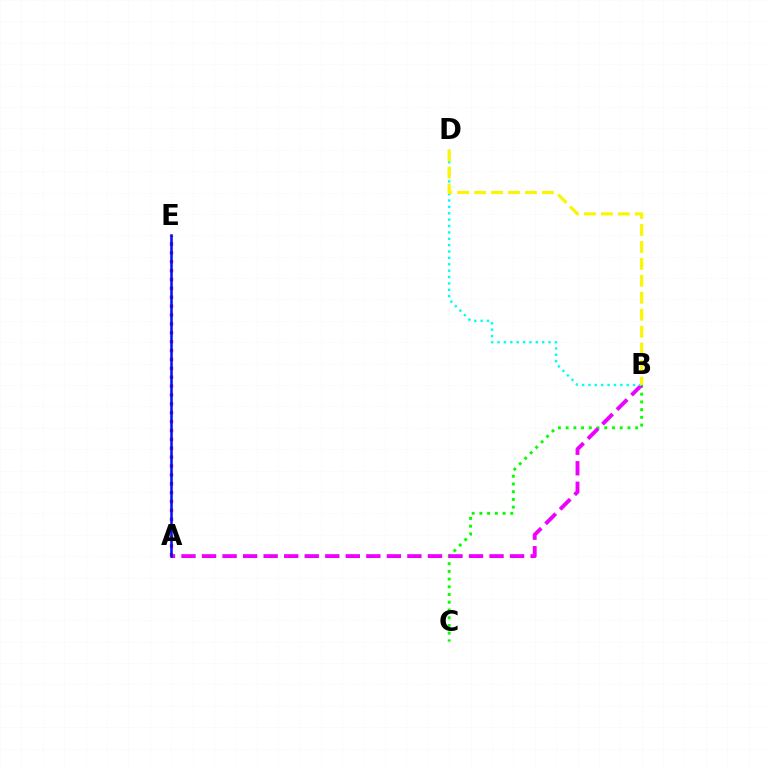{('B', 'C'): [{'color': '#08ff00', 'line_style': 'dotted', 'thickness': 2.1}], ('A', 'B'): [{'color': '#ee00ff', 'line_style': 'dashed', 'thickness': 2.79}], ('A', 'E'): [{'color': '#ff0000', 'line_style': 'dotted', 'thickness': 2.41}, {'color': '#0010ff', 'line_style': 'solid', 'thickness': 1.84}], ('B', 'D'): [{'color': '#00fff6', 'line_style': 'dotted', 'thickness': 1.73}, {'color': '#fcf500', 'line_style': 'dashed', 'thickness': 2.3}]}